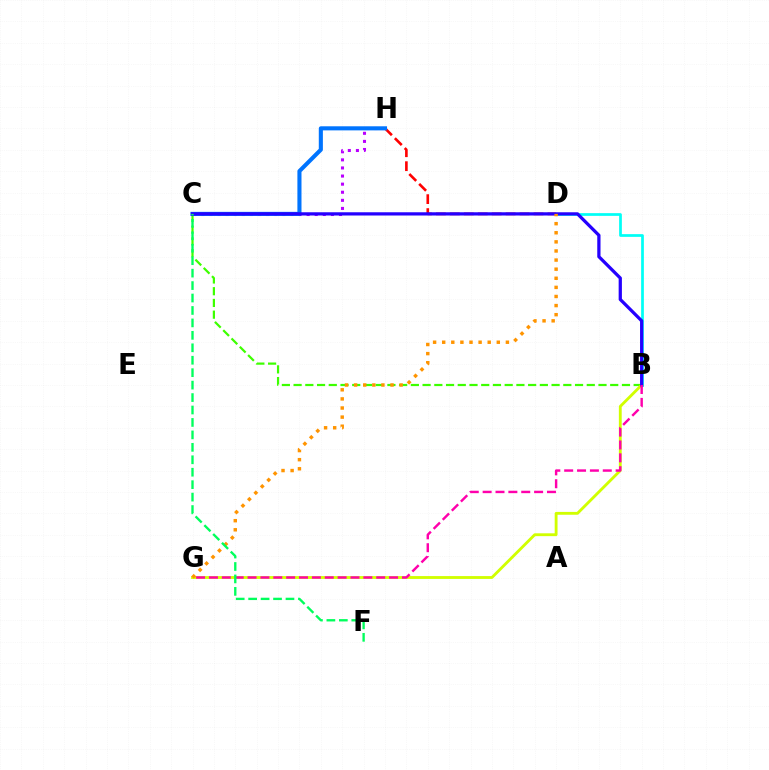{('B', 'D'): [{'color': '#00fff6', 'line_style': 'solid', 'thickness': 1.96}], ('C', 'H'): [{'color': '#b900ff', 'line_style': 'dotted', 'thickness': 2.2}, {'color': '#0074ff', 'line_style': 'solid', 'thickness': 2.94}], ('D', 'H'): [{'color': '#ff0000', 'line_style': 'dashed', 'thickness': 1.89}], ('B', 'C'): [{'color': '#3dff00', 'line_style': 'dashed', 'thickness': 1.59}, {'color': '#2500ff', 'line_style': 'solid', 'thickness': 2.34}], ('B', 'G'): [{'color': '#d1ff00', 'line_style': 'solid', 'thickness': 2.05}, {'color': '#ff00ac', 'line_style': 'dashed', 'thickness': 1.75}], ('D', 'G'): [{'color': '#ff9400', 'line_style': 'dotted', 'thickness': 2.47}], ('C', 'F'): [{'color': '#00ff5c', 'line_style': 'dashed', 'thickness': 1.69}]}